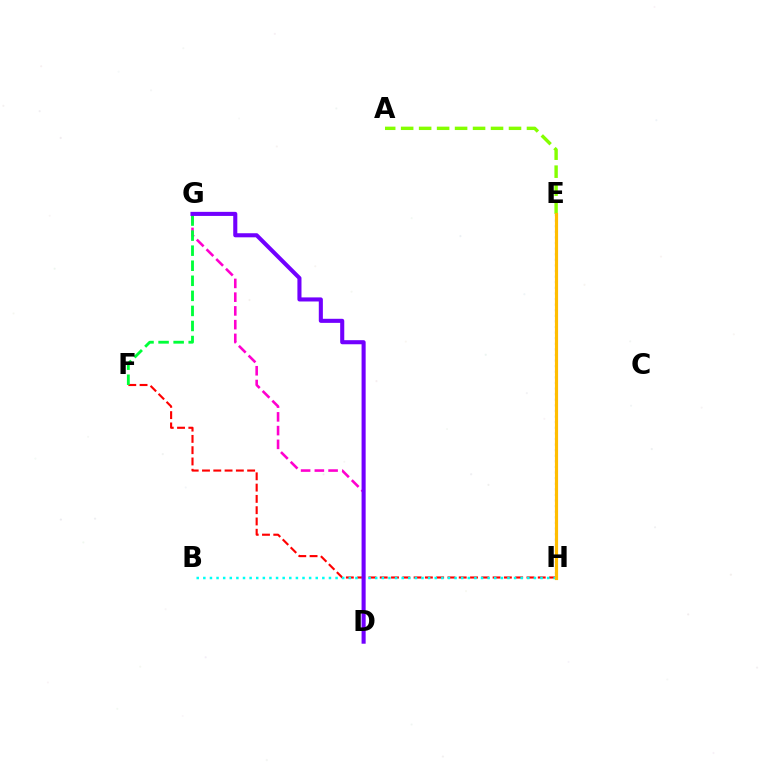{('D', 'G'): [{'color': '#ff00cf', 'line_style': 'dashed', 'thickness': 1.87}, {'color': '#7200ff', 'line_style': 'solid', 'thickness': 2.94}], ('E', 'H'): [{'color': '#004bff', 'line_style': 'dotted', 'thickness': 1.52}, {'color': '#ffbd00', 'line_style': 'solid', 'thickness': 2.28}], ('F', 'H'): [{'color': '#ff0000', 'line_style': 'dashed', 'thickness': 1.53}], ('F', 'G'): [{'color': '#00ff39', 'line_style': 'dashed', 'thickness': 2.05}], ('B', 'H'): [{'color': '#00fff6', 'line_style': 'dotted', 'thickness': 1.8}], ('A', 'E'): [{'color': '#84ff00', 'line_style': 'dashed', 'thickness': 2.44}]}